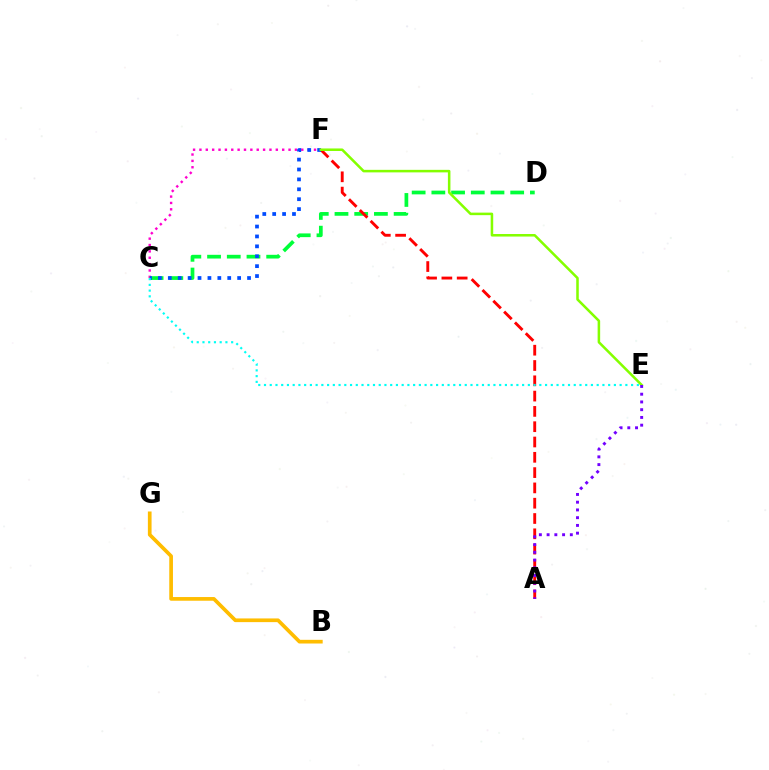{('C', 'F'): [{'color': '#ff00cf', 'line_style': 'dotted', 'thickness': 1.73}, {'color': '#004bff', 'line_style': 'dotted', 'thickness': 2.69}], ('C', 'D'): [{'color': '#00ff39', 'line_style': 'dashed', 'thickness': 2.68}], ('A', 'F'): [{'color': '#ff0000', 'line_style': 'dashed', 'thickness': 2.08}], ('E', 'F'): [{'color': '#84ff00', 'line_style': 'solid', 'thickness': 1.83}], ('A', 'E'): [{'color': '#7200ff', 'line_style': 'dotted', 'thickness': 2.1}], ('B', 'G'): [{'color': '#ffbd00', 'line_style': 'solid', 'thickness': 2.66}], ('C', 'E'): [{'color': '#00fff6', 'line_style': 'dotted', 'thickness': 1.56}]}